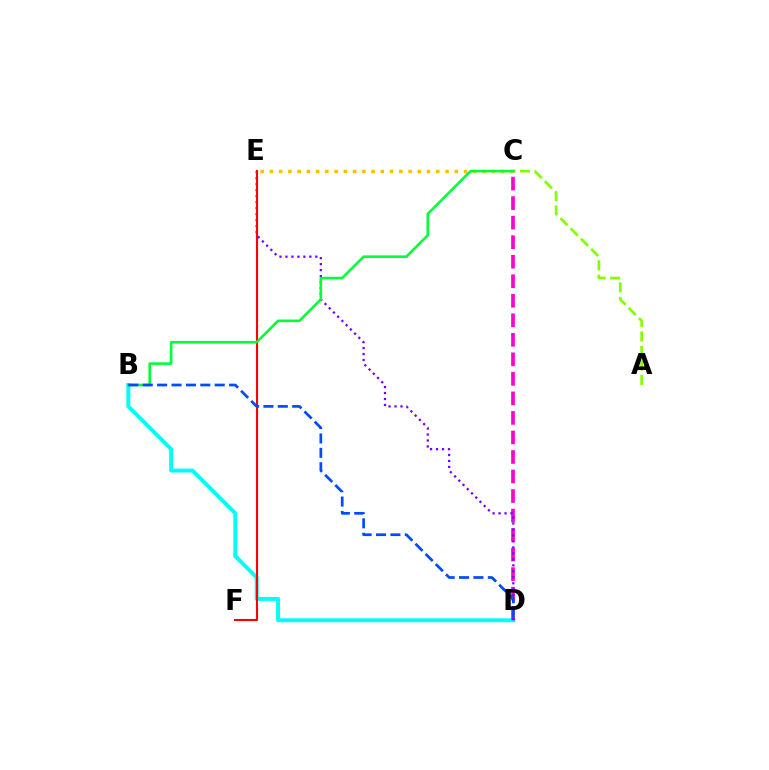{('B', 'D'): [{'color': '#00fff6', 'line_style': 'solid', 'thickness': 2.83}, {'color': '#004bff', 'line_style': 'dashed', 'thickness': 1.96}], ('C', 'D'): [{'color': '#ff00cf', 'line_style': 'dashed', 'thickness': 2.65}], ('D', 'E'): [{'color': '#7200ff', 'line_style': 'dotted', 'thickness': 1.62}], ('A', 'C'): [{'color': '#84ff00', 'line_style': 'dashed', 'thickness': 1.97}], ('E', 'F'): [{'color': '#ff0000', 'line_style': 'solid', 'thickness': 1.51}], ('C', 'E'): [{'color': '#ffbd00', 'line_style': 'dotted', 'thickness': 2.51}], ('B', 'C'): [{'color': '#00ff39', 'line_style': 'solid', 'thickness': 1.87}]}